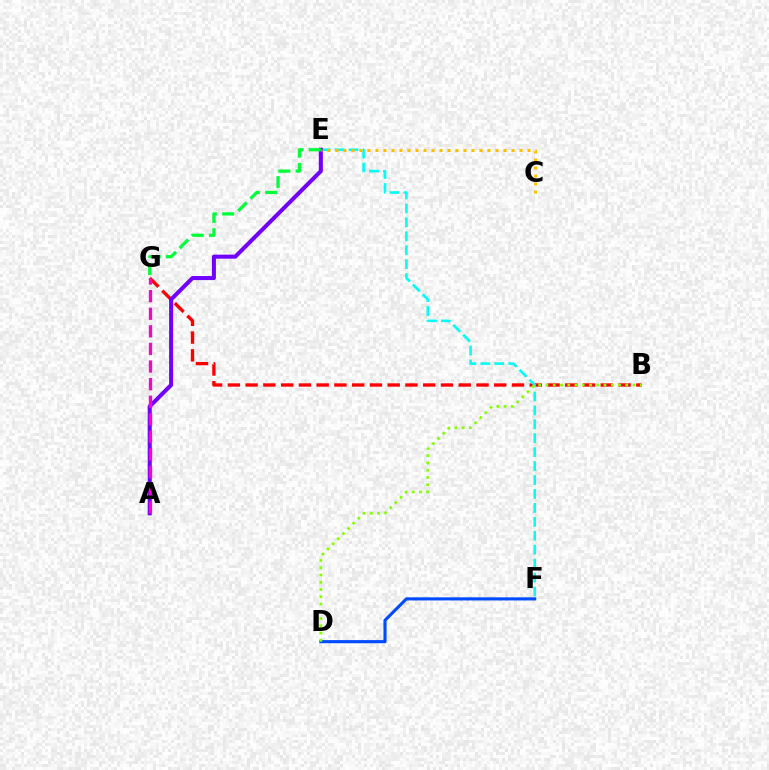{('D', 'F'): [{'color': '#004bff', 'line_style': 'solid', 'thickness': 2.24}], ('B', 'G'): [{'color': '#ff0000', 'line_style': 'dashed', 'thickness': 2.41}], ('E', 'F'): [{'color': '#00fff6', 'line_style': 'dashed', 'thickness': 1.89}], ('A', 'E'): [{'color': '#7200ff', 'line_style': 'solid', 'thickness': 2.92}], ('C', 'E'): [{'color': '#ffbd00', 'line_style': 'dotted', 'thickness': 2.17}], ('E', 'G'): [{'color': '#00ff39', 'line_style': 'dashed', 'thickness': 2.35}], ('B', 'D'): [{'color': '#84ff00', 'line_style': 'dotted', 'thickness': 1.97}], ('A', 'G'): [{'color': '#ff00cf', 'line_style': 'dashed', 'thickness': 2.39}]}